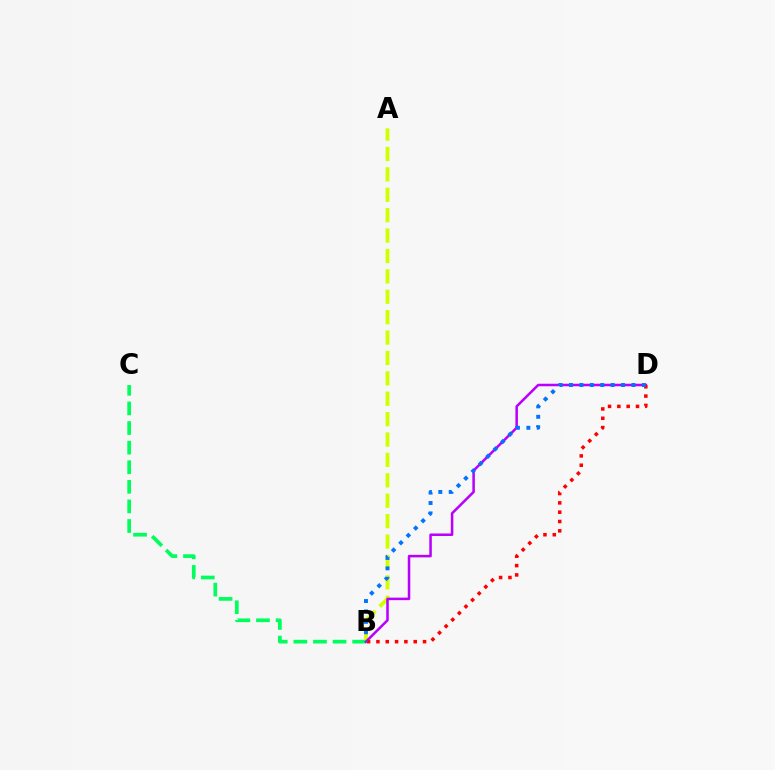{('B', 'C'): [{'color': '#00ff5c', 'line_style': 'dashed', 'thickness': 2.66}], ('A', 'B'): [{'color': '#d1ff00', 'line_style': 'dashed', 'thickness': 2.77}], ('B', 'D'): [{'color': '#b900ff', 'line_style': 'solid', 'thickness': 1.82}, {'color': '#ff0000', 'line_style': 'dotted', 'thickness': 2.53}, {'color': '#0074ff', 'line_style': 'dotted', 'thickness': 2.83}]}